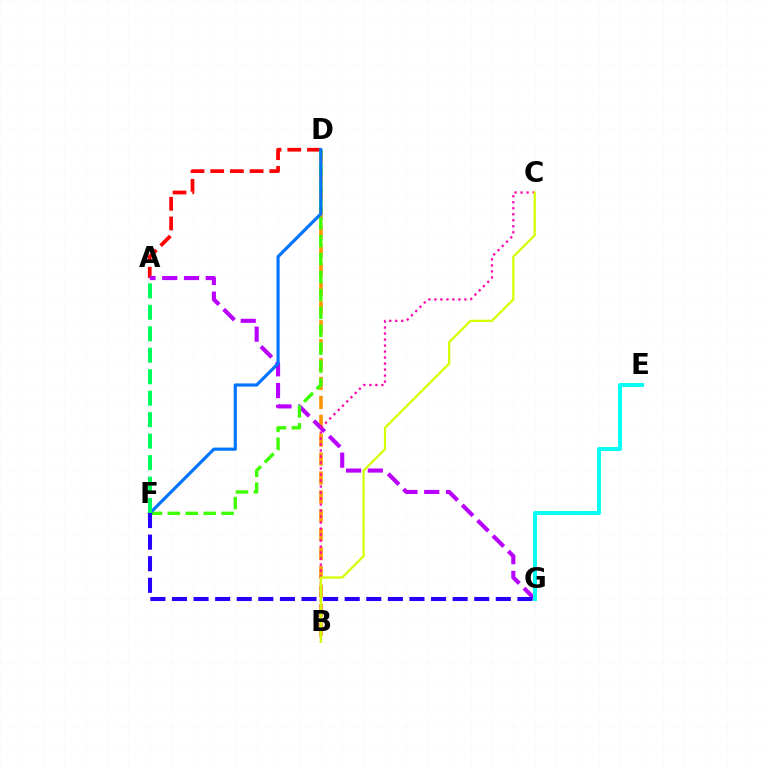{('B', 'D'): [{'color': '#ff9400', 'line_style': 'dashed', 'thickness': 2.57}], ('A', 'D'): [{'color': '#ff0000', 'line_style': 'dashed', 'thickness': 2.68}], ('A', 'G'): [{'color': '#b900ff', 'line_style': 'dashed', 'thickness': 2.95}], ('B', 'C'): [{'color': '#ff00ac', 'line_style': 'dotted', 'thickness': 1.63}, {'color': '#d1ff00', 'line_style': 'solid', 'thickness': 1.61}], ('D', 'F'): [{'color': '#3dff00', 'line_style': 'dashed', 'thickness': 2.43}, {'color': '#0074ff', 'line_style': 'solid', 'thickness': 2.27}], ('E', 'G'): [{'color': '#00fff6', 'line_style': 'solid', 'thickness': 2.84}], ('A', 'F'): [{'color': '#00ff5c', 'line_style': 'dashed', 'thickness': 2.92}], ('F', 'G'): [{'color': '#2500ff', 'line_style': 'dashed', 'thickness': 2.93}]}